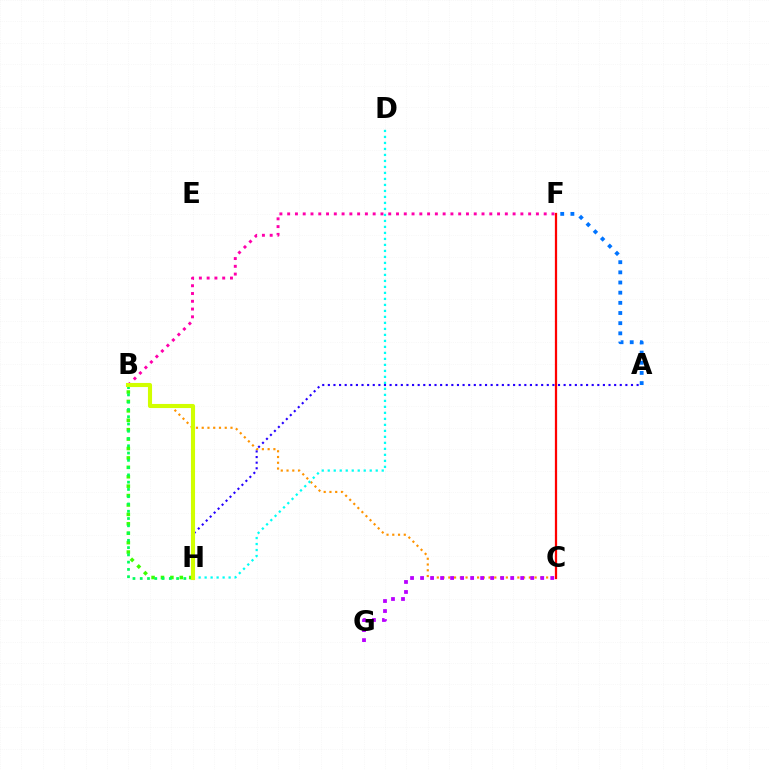{('B', 'F'): [{'color': '#ff00ac', 'line_style': 'dotted', 'thickness': 2.11}], ('B', 'H'): [{'color': '#3dff00', 'line_style': 'dotted', 'thickness': 2.56}, {'color': '#00ff5c', 'line_style': 'dotted', 'thickness': 1.98}, {'color': '#d1ff00', 'line_style': 'solid', 'thickness': 2.95}], ('B', 'C'): [{'color': '#ff9400', 'line_style': 'dotted', 'thickness': 1.56}], ('C', 'F'): [{'color': '#ff0000', 'line_style': 'solid', 'thickness': 1.62}], ('D', 'H'): [{'color': '#00fff6', 'line_style': 'dotted', 'thickness': 1.63}], ('A', 'H'): [{'color': '#2500ff', 'line_style': 'dotted', 'thickness': 1.53}], ('C', 'G'): [{'color': '#b900ff', 'line_style': 'dotted', 'thickness': 2.72}], ('A', 'F'): [{'color': '#0074ff', 'line_style': 'dotted', 'thickness': 2.76}]}